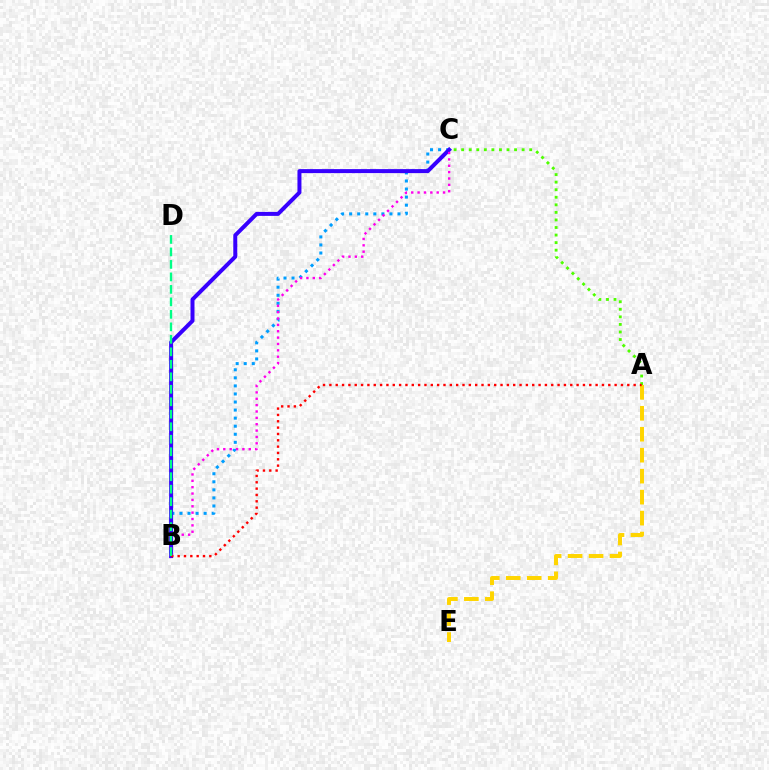{('A', 'E'): [{'color': '#ffd500', 'line_style': 'dashed', 'thickness': 2.85}], ('A', 'C'): [{'color': '#4fff00', 'line_style': 'dotted', 'thickness': 2.05}], ('B', 'C'): [{'color': '#009eff', 'line_style': 'dotted', 'thickness': 2.19}, {'color': '#3700ff', 'line_style': 'solid', 'thickness': 2.88}, {'color': '#ff00ed', 'line_style': 'dotted', 'thickness': 1.73}], ('A', 'B'): [{'color': '#ff0000', 'line_style': 'dotted', 'thickness': 1.72}], ('B', 'D'): [{'color': '#00ff86', 'line_style': 'dashed', 'thickness': 1.7}]}